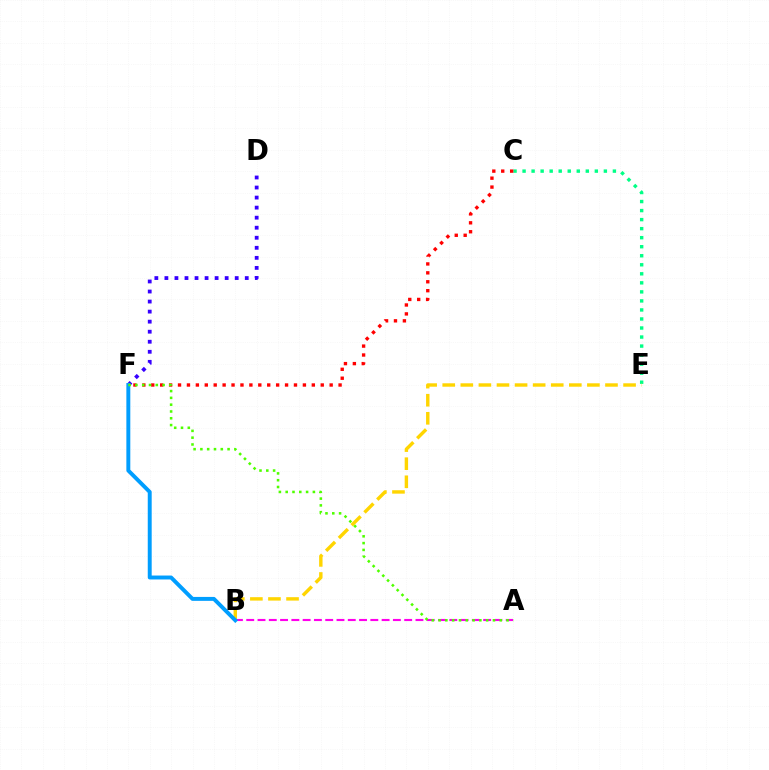{('C', 'E'): [{'color': '#00ff86', 'line_style': 'dotted', 'thickness': 2.45}], ('D', 'F'): [{'color': '#3700ff', 'line_style': 'dotted', 'thickness': 2.73}], ('B', 'E'): [{'color': '#ffd500', 'line_style': 'dashed', 'thickness': 2.46}], ('A', 'B'): [{'color': '#ff00ed', 'line_style': 'dashed', 'thickness': 1.53}], ('C', 'F'): [{'color': '#ff0000', 'line_style': 'dotted', 'thickness': 2.42}], ('B', 'F'): [{'color': '#009eff', 'line_style': 'solid', 'thickness': 2.83}], ('A', 'F'): [{'color': '#4fff00', 'line_style': 'dotted', 'thickness': 1.85}]}